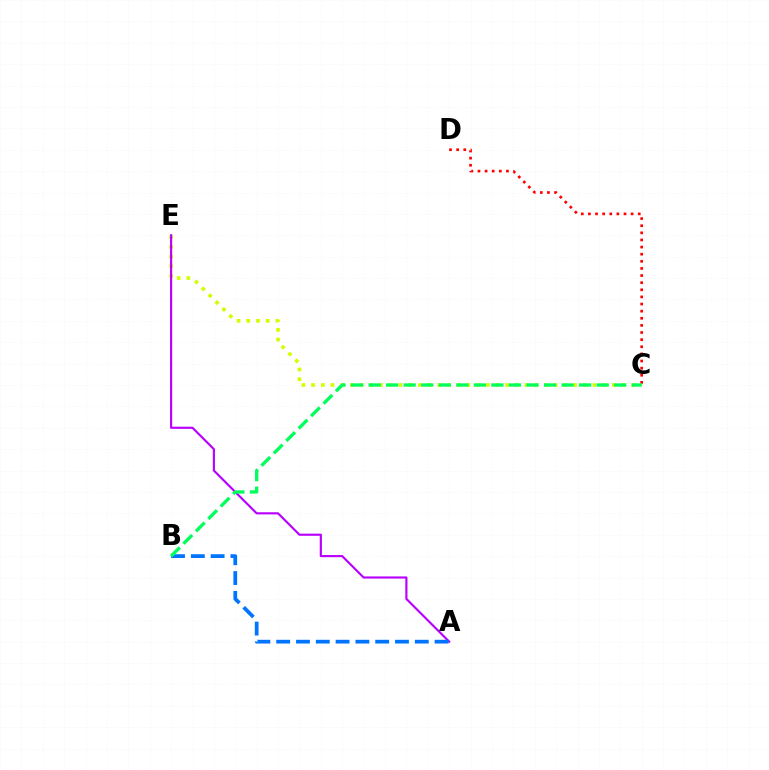{('C', 'E'): [{'color': '#d1ff00', 'line_style': 'dotted', 'thickness': 2.64}], ('A', 'E'): [{'color': '#b900ff', 'line_style': 'solid', 'thickness': 1.55}], ('A', 'B'): [{'color': '#0074ff', 'line_style': 'dashed', 'thickness': 2.69}], ('C', 'D'): [{'color': '#ff0000', 'line_style': 'dotted', 'thickness': 1.93}], ('B', 'C'): [{'color': '#00ff5c', 'line_style': 'dashed', 'thickness': 2.38}]}